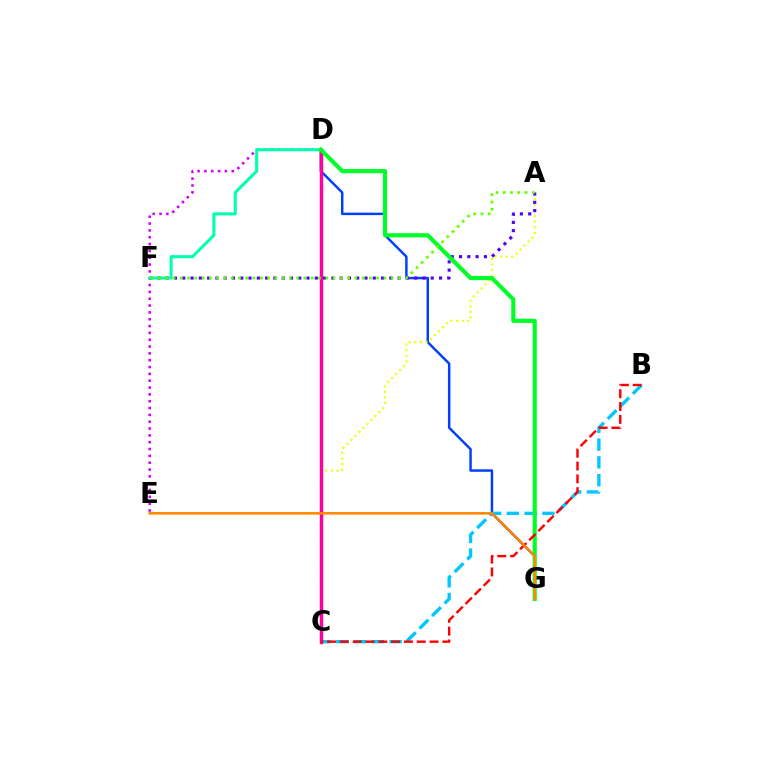{('D', 'E'): [{'color': '#d600ff', 'line_style': 'dotted', 'thickness': 1.86}], ('D', 'G'): [{'color': '#003fff', 'line_style': 'solid', 'thickness': 1.77}, {'color': '#00ff27', 'line_style': 'solid', 'thickness': 2.96}], ('B', 'C'): [{'color': '#00c7ff', 'line_style': 'dashed', 'thickness': 2.41}, {'color': '#ff0000', 'line_style': 'dashed', 'thickness': 1.74}], ('A', 'C'): [{'color': '#eeff00', 'line_style': 'dotted', 'thickness': 1.53}], ('A', 'F'): [{'color': '#4f00ff', 'line_style': 'dotted', 'thickness': 2.25}, {'color': '#66ff00', 'line_style': 'dotted', 'thickness': 1.98}], ('C', 'D'): [{'color': '#ff00a0', 'line_style': 'solid', 'thickness': 2.49}], ('D', 'F'): [{'color': '#00ffaf', 'line_style': 'solid', 'thickness': 2.2}], ('E', 'G'): [{'color': '#ff8800', 'line_style': 'solid', 'thickness': 1.84}]}